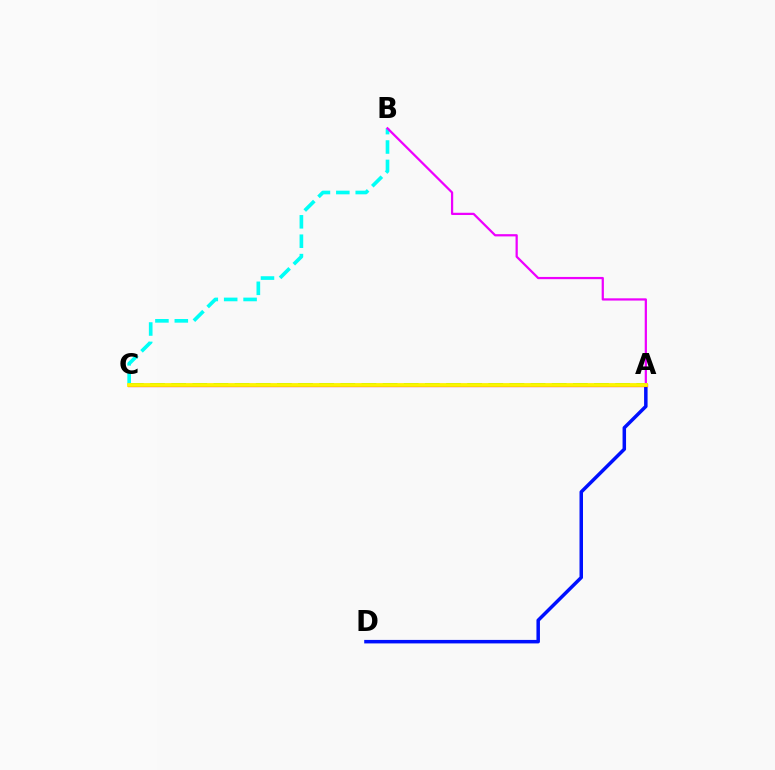{('A', 'D'): [{'color': '#0010ff', 'line_style': 'solid', 'thickness': 2.52}], ('A', 'C'): [{'color': '#08ff00', 'line_style': 'dashed', 'thickness': 2.87}, {'color': '#ff0000', 'line_style': 'solid', 'thickness': 2.35}, {'color': '#fcf500', 'line_style': 'solid', 'thickness': 2.72}], ('B', 'C'): [{'color': '#00fff6', 'line_style': 'dashed', 'thickness': 2.63}], ('A', 'B'): [{'color': '#ee00ff', 'line_style': 'solid', 'thickness': 1.61}]}